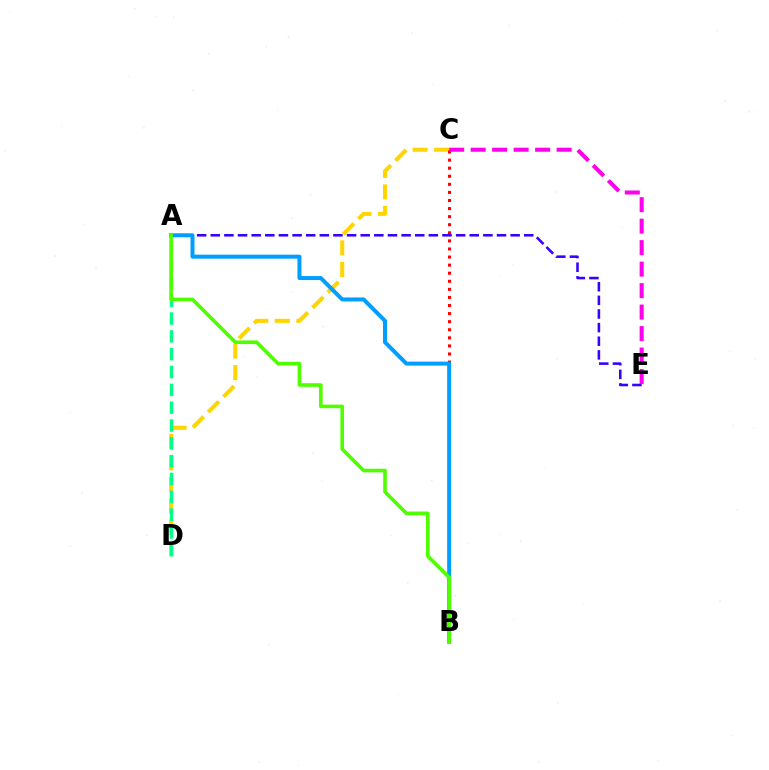{('C', 'D'): [{'color': '#ffd500', 'line_style': 'dashed', 'thickness': 2.93}], ('B', 'C'): [{'color': '#ff0000', 'line_style': 'dotted', 'thickness': 2.19}], ('A', 'E'): [{'color': '#3700ff', 'line_style': 'dashed', 'thickness': 1.85}], ('A', 'B'): [{'color': '#009eff', 'line_style': 'solid', 'thickness': 2.88}, {'color': '#4fff00', 'line_style': 'solid', 'thickness': 2.6}], ('A', 'D'): [{'color': '#00ff86', 'line_style': 'dashed', 'thickness': 2.42}], ('C', 'E'): [{'color': '#ff00ed', 'line_style': 'dashed', 'thickness': 2.92}]}